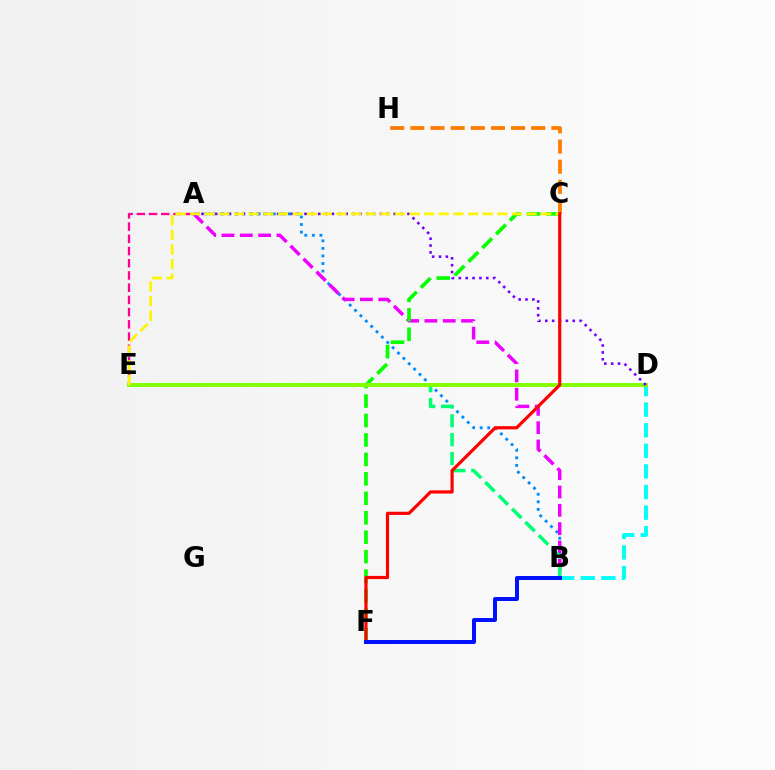{('A', 'B'): [{'color': '#008cff', 'line_style': 'dotted', 'thickness': 2.06}, {'color': '#ee00ff', 'line_style': 'dashed', 'thickness': 2.49}], ('A', 'E'): [{'color': '#ff0094', 'line_style': 'dashed', 'thickness': 1.66}], ('B', 'D'): [{'color': '#00fff6', 'line_style': 'dashed', 'thickness': 2.8}], ('C', 'F'): [{'color': '#08ff00', 'line_style': 'dashed', 'thickness': 2.64}, {'color': '#ff0000', 'line_style': 'solid', 'thickness': 2.29}], ('C', 'H'): [{'color': '#ff7c00', 'line_style': 'dashed', 'thickness': 2.74}], ('B', 'E'): [{'color': '#00ff74', 'line_style': 'dashed', 'thickness': 2.56}], ('D', 'E'): [{'color': '#84ff00', 'line_style': 'solid', 'thickness': 2.84}], ('A', 'D'): [{'color': '#7200ff', 'line_style': 'dotted', 'thickness': 1.86}], ('C', 'E'): [{'color': '#fcf500', 'line_style': 'dashed', 'thickness': 1.99}], ('B', 'F'): [{'color': '#0010ff', 'line_style': 'solid', 'thickness': 2.85}]}